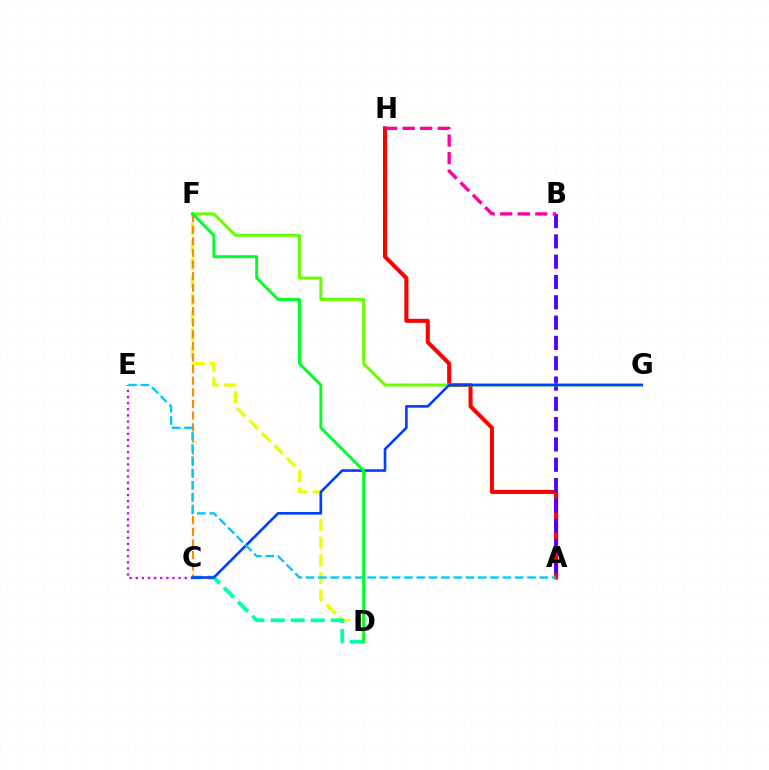{('D', 'F'): [{'color': '#eeff00', 'line_style': 'dashed', 'thickness': 2.39}, {'color': '#00ff27', 'line_style': 'solid', 'thickness': 2.1}], ('A', 'H'): [{'color': '#ff0000', 'line_style': 'solid', 'thickness': 2.93}], ('A', 'B'): [{'color': '#4f00ff', 'line_style': 'dashed', 'thickness': 2.76}], ('C', 'E'): [{'color': '#d600ff', 'line_style': 'dotted', 'thickness': 1.66}], ('C', 'F'): [{'color': '#ff8800', 'line_style': 'dashed', 'thickness': 1.58}], ('F', 'G'): [{'color': '#66ff00', 'line_style': 'solid', 'thickness': 2.12}], ('C', 'D'): [{'color': '#00ffaf', 'line_style': 'dashed', 'thickness': 2.73}], ('B', 'H'): [{'color': '#ff00a0', 'line_style': 'dashed', 'thickness': 2.39}], ('C', 'G'): [{'color': '#003fff', 'line_style': 'solid', 'thickness': 1.88}], ('A', 'E'): [{'color': '#00c7ff', 'line_style': 'dashed', 'thickness': 1.67}]}